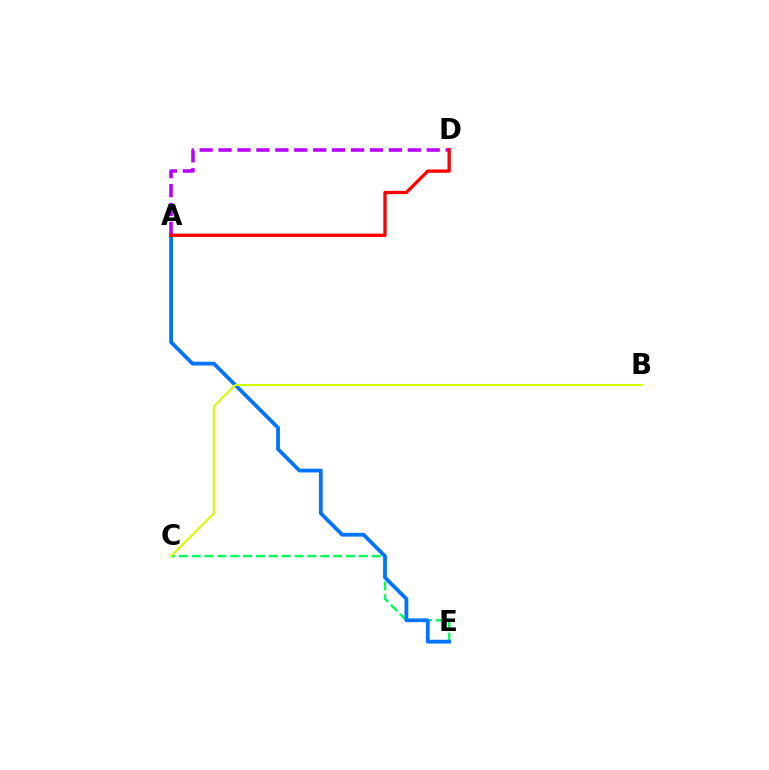{('C', 'E'): [{'color': '#00ff5c', 'line_style': 'dashed', 'thickness': 1.75}], ('A', 'E'): [{'color': '#0074ff', 'line_style': 'solid', 'thickness': 2.72}], ('A', 'D'): [{'color': '#b900ff', 'line_style': 'dashed', 'thickness': 2.57}, {'color': '#ff0000', 'line_style': 'solid', 'thickness': 2.4}], ('B', 'C'): [{'color': '#d1ff00', 'line_style': 'solid', 'thickness': 1.51}]}